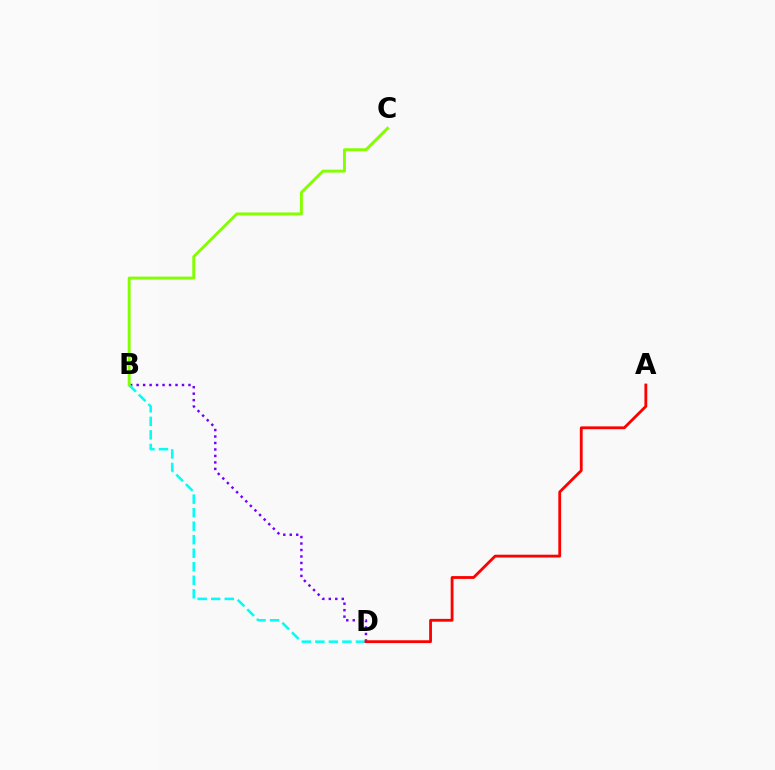{('B', 'D'): [{'color': '#7200ff', 'line_style': 'dotted', 'thickness': 1.76}, {'color': '#00fff6', 'line_style': 'dashed', 'thickness': 1.84}], ('B', 'C'): [{'color': '#84ff00', 'line_style': 'solid', 'thickness': 2.1}], ('A', 'D'): [{'color': '#ff0000', 'line_style': 'solid', 'thickness': 2.03}]}